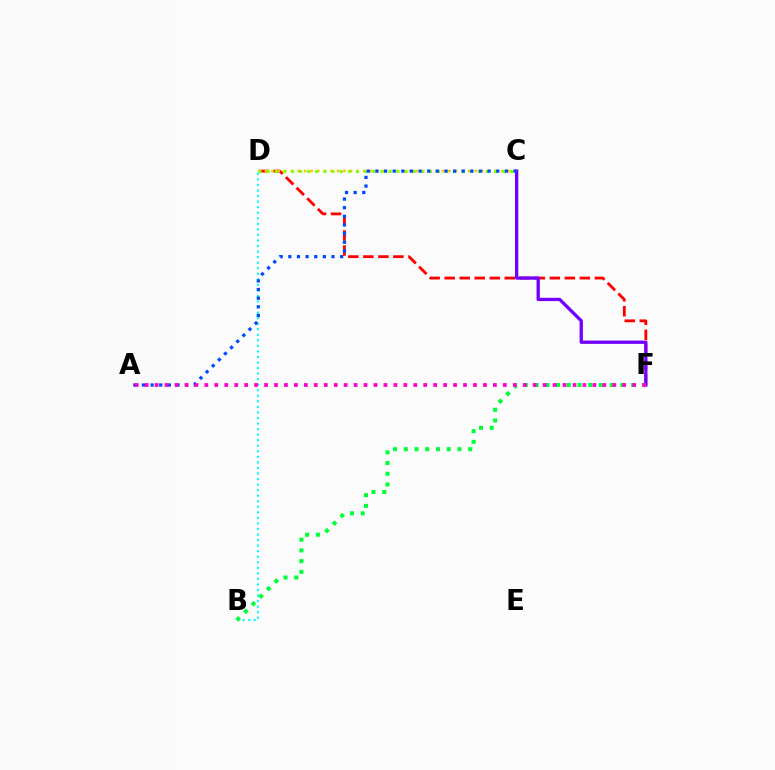{('D', 'F'): [{'color': '#ff0000', 'line_style': 'dashed', 'thickness': 2.04}], ('C', 'F'): [{'color': '#7200ff', 'line_style': 'solid', 'thickness': 2.38}], ('B', 'D'): [{'color': '#00fff6', 'line_style': 'dotted', 'thickness': 1.51}], ('C', 'D'): [{'color': '#ffbd00', 'line_style': 'dotted', 'thickness': 1.78}, {'color': '#84ff00', 'line_style': 'dotted', 'thickness': 2.21}], ('A', 'C'): [{'color': '#004bff', 'line_style': 'dotted', 'thickness': 2.35}], ('B', 'F'): [{'color': '#00ff39', 'line_style': 'dotted', 'thickness': 2.91}], ('A', 'F'): [{'color': '#ff00cf', 'line_style': 'dotted', 'thickness': 2.7}]}